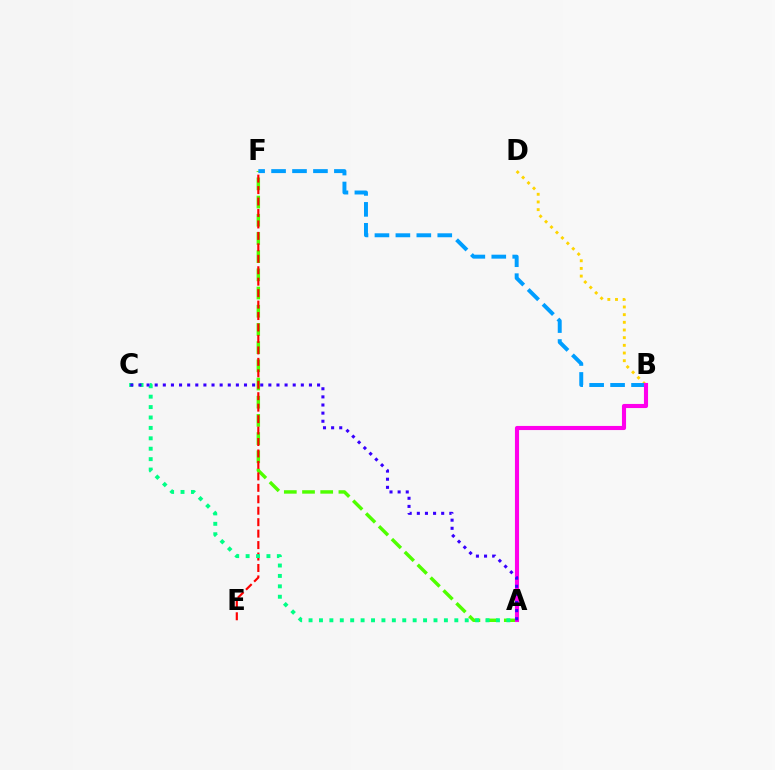{('A', 'F'): [{'color': '#4fff00', 'line_style': 'dashed', 'thickness': 2.47}], ('E', 'F'): [{'color': '#ff0000', 'line_style': 'dashed', 'thickness': 1.56}], ('B', 'D'): [{'color': '#ffd500', 'line_style': 'dotted', 'thickness': 2.08}], ('B', 'F'): [{'color': '#009eff', 'line_style': 'dashed', 'thickness': 2.85}], ('A', 'B'): [{'color': '#ff00ed', 'line_style': 'solid', 'thickness': 2.96}], ('A', 'C'): [{'color': '#00ff86', 'line_style': 'dotted', 'thickness': 2.83}, {'color': '#3700ff', 'line_style': 'dotted', 'thickness': 2.21}]}